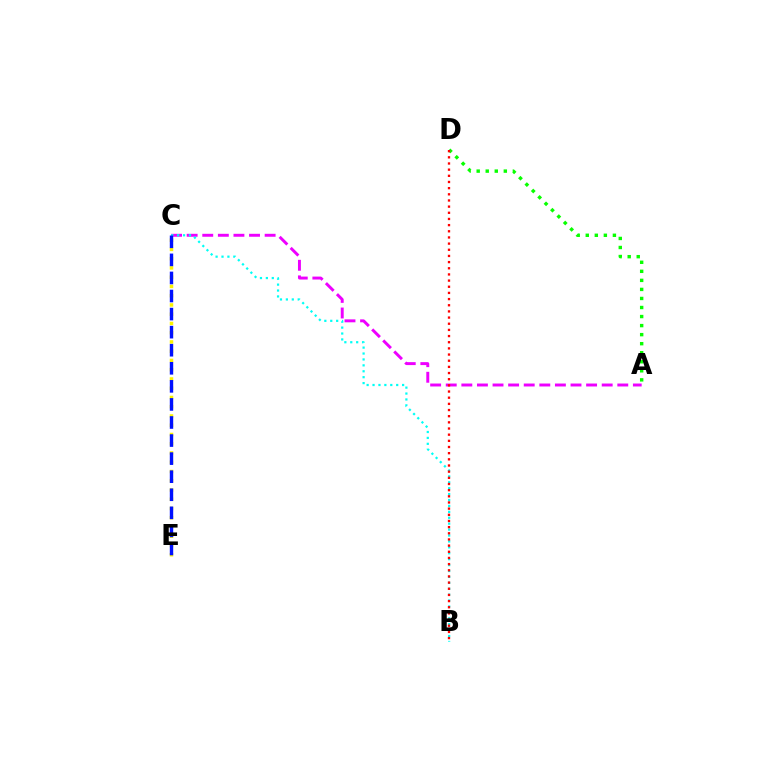{('C', 'E'): [{'color': '#fcf500', 'line_style': 'dotted', 'thickness': 2.51}, {'color': '#0010ff', 'line_style': 'dashed', 'thickness': 2.45}], ('A', 'C'): [{'color': '#ee00ff', 'line_style': 'dashed', 'thickness': 2.12}], ('A', 'D'): [{'color': '#08ff00', 'line_style': 'dotted', 'thickness': 2.46}], ('B', 'C'): [{'color': '#00fff6', 'line_style': 'dotted', 'thickness': 1.61}], ('B', 'D'): [{'color': '#ff0000', 'line_style': 'dotted', 'thickness': 1.67}]}